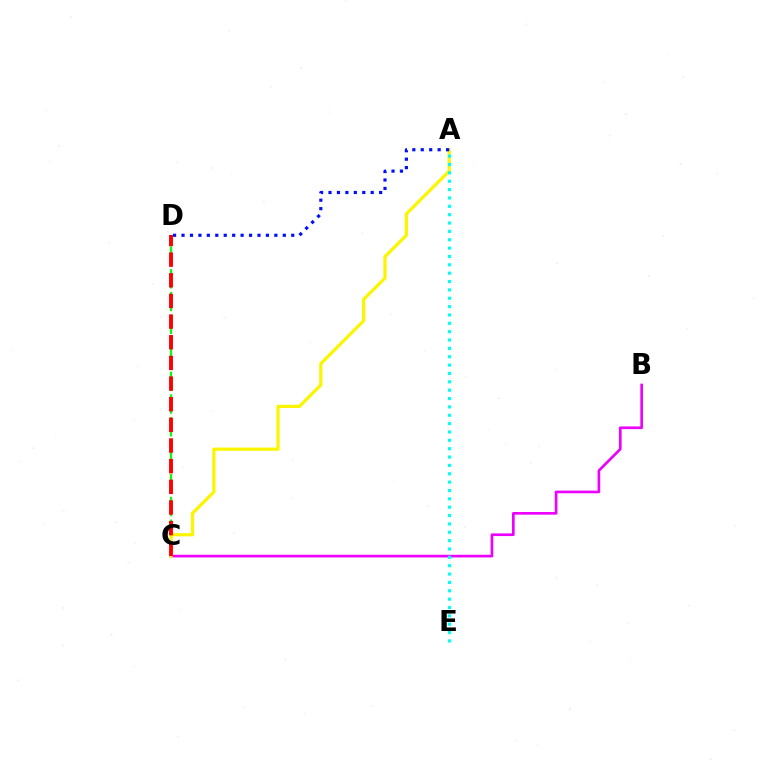{('C', 'D'): [{'color': '#08ff00', 'line_style': 'dashed', 'thickness': 1.55}, {'color': '#ff0000', 'line_style': 'dashed', 'thickness': 2.81}], ('B', 'C'): [{'color': '#ee00ff', 'line_style': 'solid', 'thickness': 1.92}], ('A', 'C'): [{'color': '#fcf500', 'line_style': 'solid', 'thickness': 2.32}], ('A', 'D'): [{'color': '#0010ff', 'line_style': 'dotted', 'thickness': 2.29}], ('A', 'E'): [{'color': '#00fff6', 'line_style': 'dotted', 'thickness': 2.27}]}